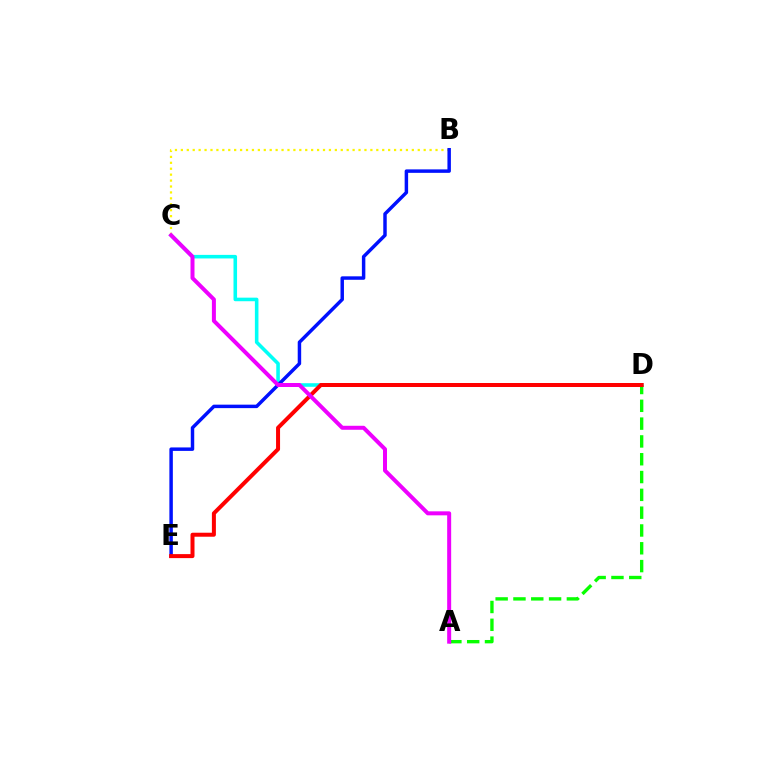{('C', 'D'): [{'color': '#00fff6', 'line_style': 'solid', 'thickness': 2.57}], ('B', 'C'): [{'color': '#fcf500', 'line_style': 'dotted', 'thickness': 1.61}], ('B', 'E'): [{'color': '#0010ff', 'line_style': 'solid', 'thickness': 2.49}], ('A', 'D'): [{'color': '#08ff00', 'line_style': 'dashed', 'thickness': 2.42}], ('D', 'E'): [{'color': '#ff0000', 'line_style': 'solid', 'thickness': 2.88}], ('A', 'C'): [{'color': '#ee00ff', 'line_style': 'solid', 'thickness': 2.87}]}